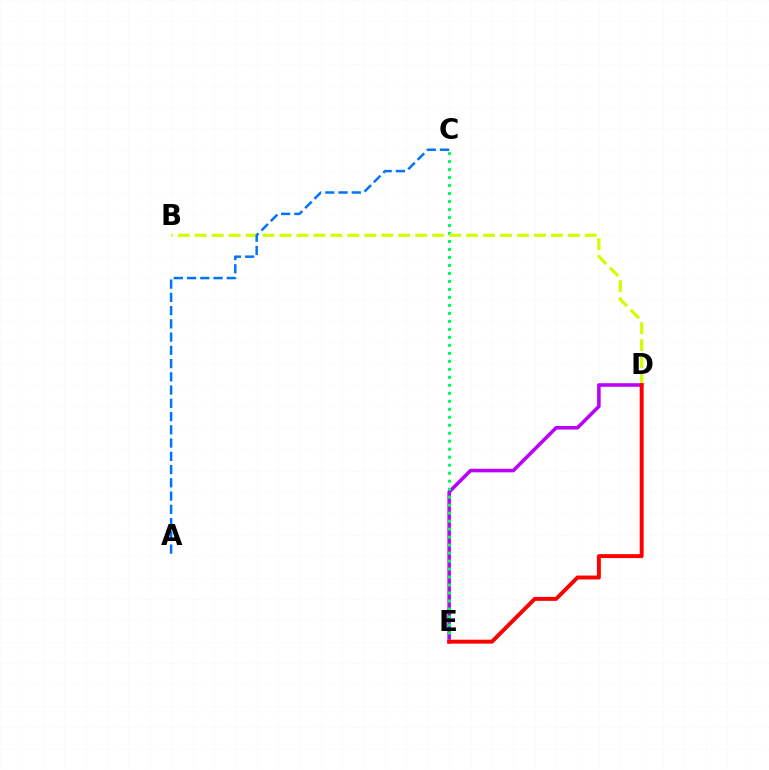{('D', 'E'): [{'color': '#b900ff', 'line_style': 'solid', 'thickness': 2.57}, {'color': '#ff0000', 'line_style': 'solid', 'thickness': 2.83}], ('C', 'E'): [{'color': '#00ff5c', 'line_style': 'dotted', 'thickness': 2.17}], ('B', 'D'): [{'color': '#d1ff00', 'line_style': 'dashed', 'thickness': 2.3}], ('A', 'C'): [{'color': '#0074ff', 'line_style': 'dashed', 'thickness': 1.8}]}